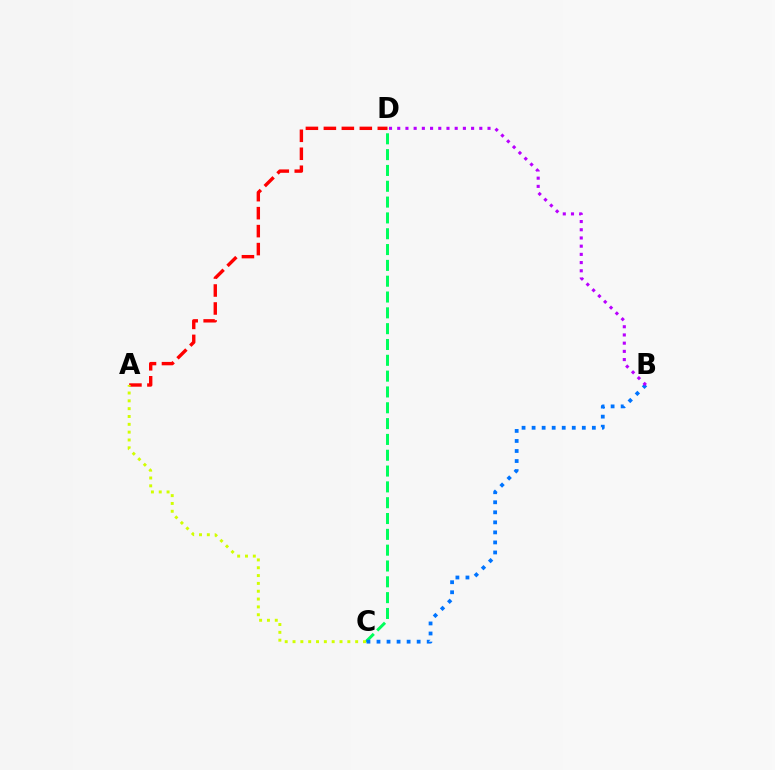{('C', 'D'): [{'color': '#00ff5c', 'line_style': 'dashed', 'thickness': 2.15}], ('B', 'C'): [{'color': '#0074ff', 'line_style': 'dotted', 'thickness': 2.73}], ('B', 'D'): [{'color': '#b900ff', 'line_style': 'dotted', 'thickness': 2.23}], ('A', 'D'): [{'color': '#ff0000', 'line_style': 'dashed', 'thickness': 2.44}], ('A', 'C'): [{'color': '#d1ff00', 'line_style': 'dotted', 'thickness': 2.13}]}